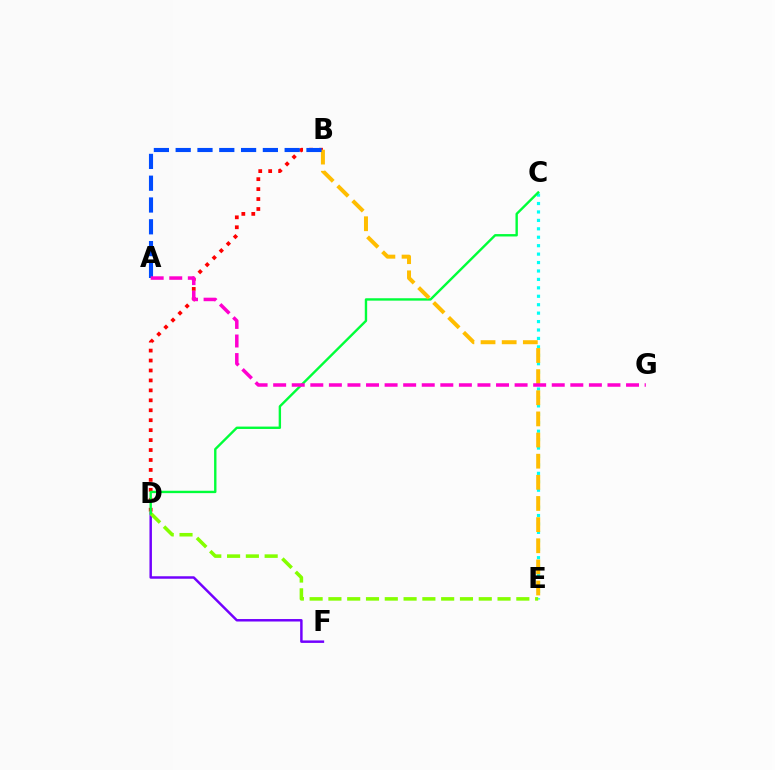{('B', 'D'): [{'color': '#ff0000', 'line_style': 'dotted', 'thickness': 2.7}], ('D', 'F'): [{'color': '#7200ff', 'line_style': 'solid', 'thickness': 1.78}], ('C', 'E'): [{'color': '#00fff6', 'line_style': 'dotted', 'thickness': 2.29}], ('D', 'E'): [{'color': '#84ff00', 'line_style': 'dashed', 'thickness': 2.55}], ('C', 'D'): [{'color': '#00ff39', 'line_style': 'solid', 'thickness': 1.72}], ('B', 'E'): [{'color': '#ffbd00', 'line_style': 'dashed', 'thickness': 2.87}], ('A', 'B'): [{'color': '#004bff', 'line_style': 'dashed', 'thickness': 2.96}], ('A', 'G'): [{'color': '#ff00cf', 'line_style': 'dashed', 'thickness': 2.52}]}